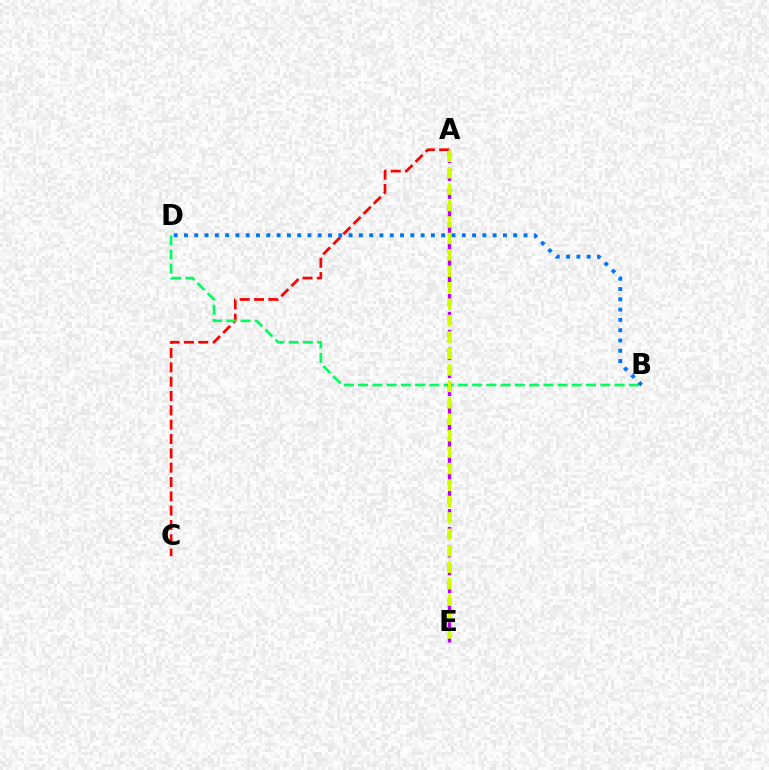{('A', 'C'): [{'color': '#ff0000', 'line_style': 'dashed', 'thickness': 1.95}], ('B', 'D'): [{'color': '#00ff5c', 'line_style': 'dashed', 'thickness': 1.94}, {'color': '#0074ff', 'line_style': 'dotted', 'thickness': 2.8}], ('A', 'E'): [{'color': '#b900ff', 'line_style': 'dashed', 'thickness': 2.44}, {'color': '#d1ff00', 'line_style': 'dashed', 'thickness': 2.23}]}